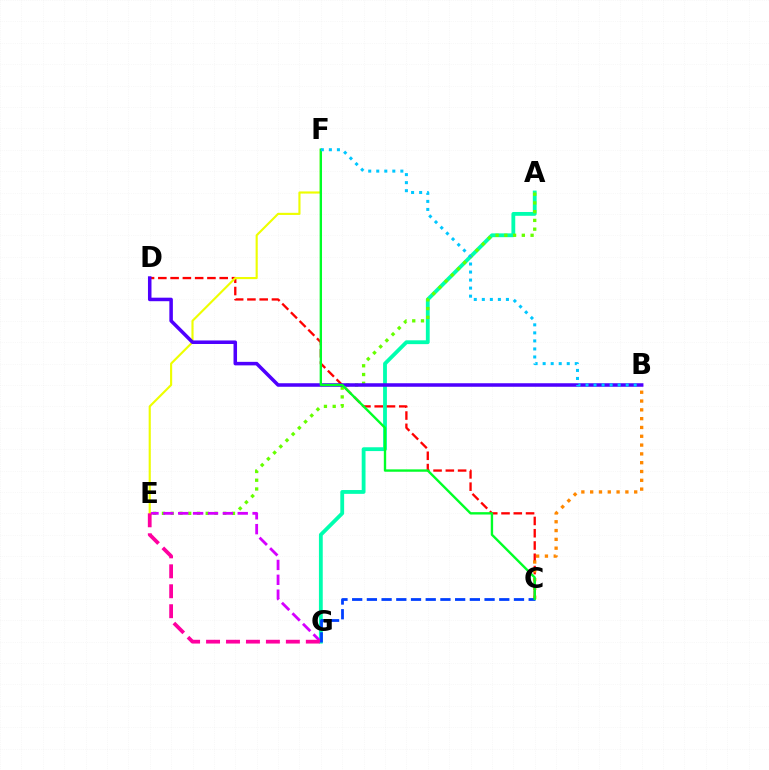{('A', 'G'): [{'color': '#00ffaf', 'line_style': 'solid', 'thickness': 2.75}], ('C', 'D'): [{'color': '#ff0000', 'line_style': 'dashed', 'thickness': 1.67}], ('A', 'E'): [{'color': '#66ff00', 'line_style': 'dotted', 'thickness': 2.38}], ('E', 'G'): [{'color': '#d600ff', 'line_style': 'dashed', 'thickness': 2.02}, {'color': '#ff00a0', 'line_style': 'dashed', 'thickness': 2.71}], ('B', 'C'): [{'color': '#ff8800', 'line_style': 'dotted', 'thickness': 2.39}], ('E', 'F'): [{'color': '#eeff00', 'line_style': 'solid', 'thickness': 1.54}], ('B', 'D'): [{'color': '#4f00ff', 'line_style': 'solid', 'thickness': 2.54}], ('C', 'G'): [{'color': '#003fff', 'line_style': 'dashed', 'thickness': 2.0}], ('C', 'F'): [{'color': '#00ff27', 'line_style': 'solid', 'thickness': 1.7}], ('B', 'F'): [{'color': '#00c7ff', 'line_style': 'dotted', 'thickness': 2.18}]}